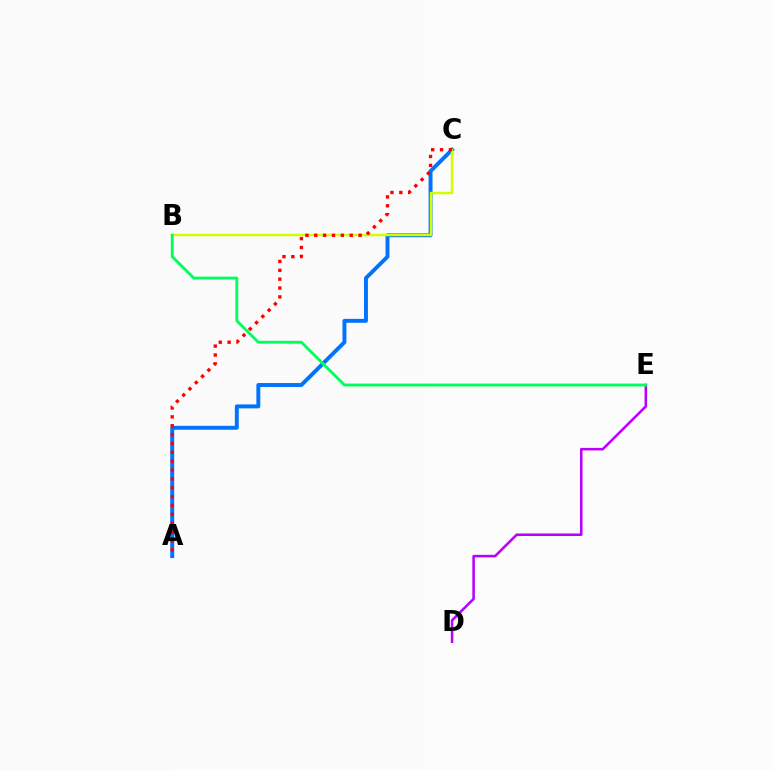{('A', 'C'): [{'color': '#0074ff', 'line_style': 'solid', 'thickness': 2.83}, {'color': '#ff0000', 'line_style': 'dotted', 'thickness': 2.41}], ('D', 'E'): [{'color': '#b900ff', 'line_style': 'solid', 'thickness': 1.84}], ('B', 'C'): [{'color': '#d1ff00', 'line_style': 'solid', 'thickness': 1.79}], ('B', 'E'): [{'color': '#00ff5c', 'line_style': 'solid', 'thickness': 2.06}]}